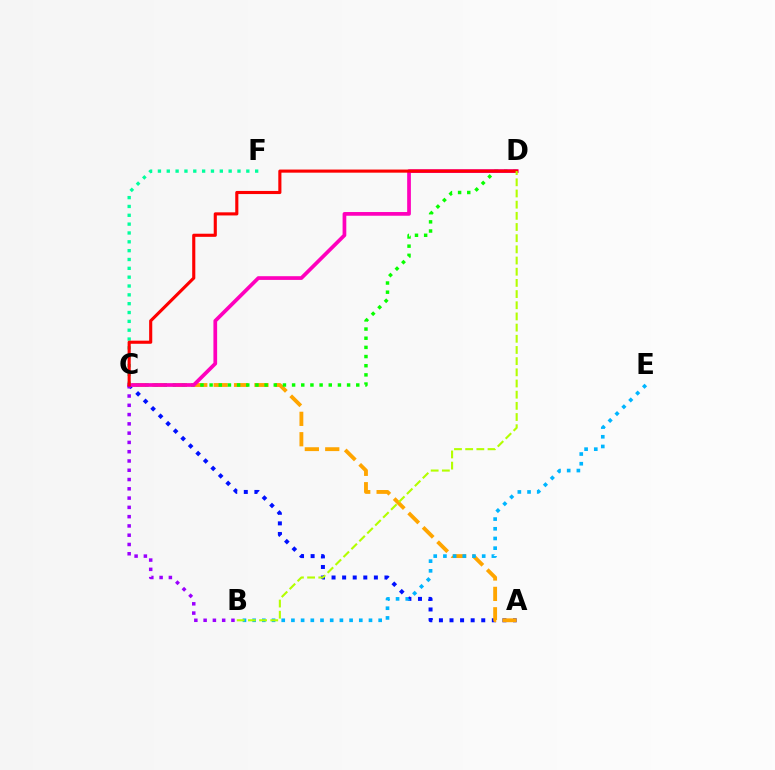{('A', 'C'): [{'color': '#0010ff', 'line_style': 'dotted', 'thickness': 2.88}, {'color': '#ffa500', 'line_style': 'dashed', 'thickness': 2.77}], ('C', 'D'): [{'color': '#08ff00', 'line_style': 'dotted', 'thickness': 2.49}, {'color': '#ff00bd', 'line_style': 'solid', 'thickness': 2.68}, {'color': '#ff0000', 'line_style': 'solid', 'thickness': 2.24}], ('C', 'F'): [{'color': '#00ff9d', 'line_style': 'dotted', 'thickness': 2.4}], ('B', 'E'): [{'color': '#00b5ff', 'line_style': 'dotted', 'thickness': 2.63}], ('B', 'C'): [{'color': '#9b00ff', 'line_style': 'dotted', 'thickness': 2.52}], ('B', 'D'): [{'color': '#b3ff00', 'line_style': 'dashed', 'thickness': 1.52}]}